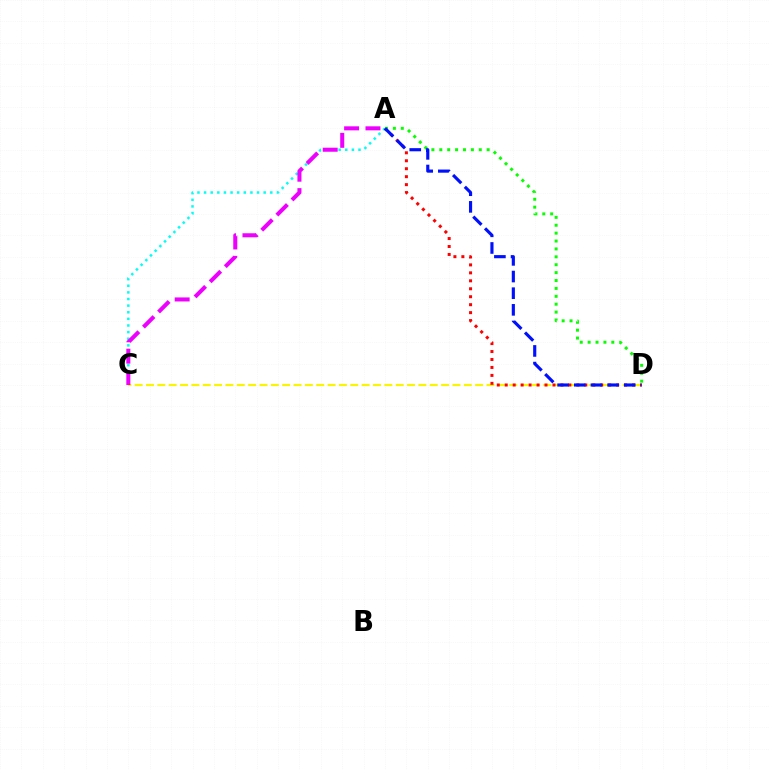{('A', 'C'): [{'color': '#00fff6', 'line_style': 'dotted', 'thickness': 1.8}, {'color': '#ee00ff', 'line_style': 'dashed', 'thickness': 2.9}], ('C', 'D'): [{'color': '#fcf500', 'line_style': 'dashed', 'thickness': 1.54}], ('A', 'D'): [{'color': '#ff0000', 'line_style': 'dotted', 'thickness': 2.16}, {'color': '#08ff00', 'line_style': 'dotted', 'thickness': 2.14}, {'color': '#0010ff', 'line_style': 'dashed', 'thickness': 2.26}]}